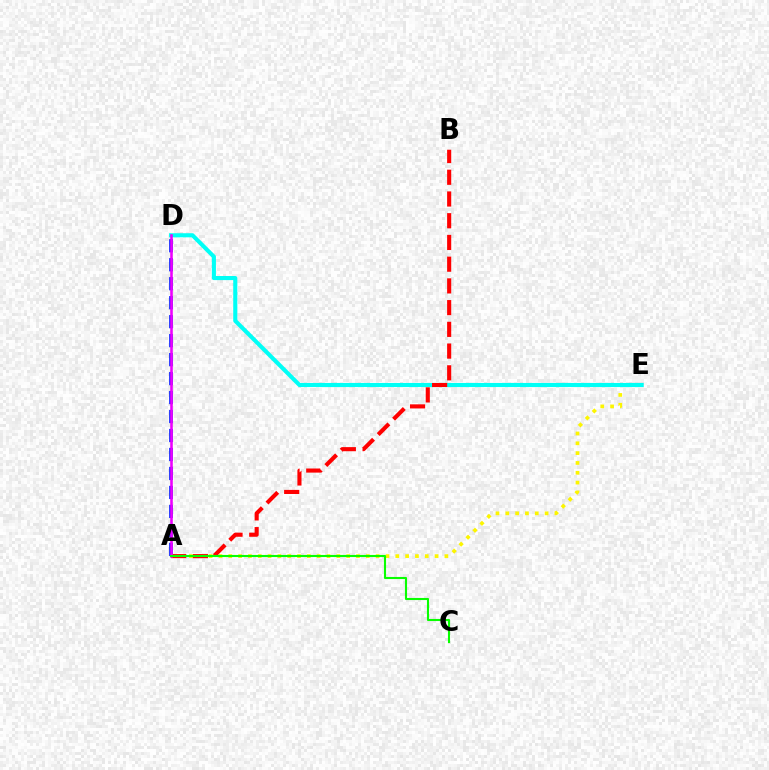{('A', 'E'): [{'color': '#fcf500', 'line_style': 'dotted', 'thickness': 2.67}], ('A', 'D'): [{'color': '#0010ff', 'line_style': 'dashed', 'thickness': 2.58}, {'color': '#ee00ff', 'line_style': 'solid', 'thickness': 1.85}], ('D', 'E'): [{'color': '#00fff6', 'line_style': 'solid', 'thickness': 2.95}], ('A', 'B'): [{'color': '#ff0000', 'line_style': 'dashed', 'thickness': 2.95}], ('A', 'C'): [{'color': '#08ff00', 'line_style': 'solid', 'thickness': 1.51}]}